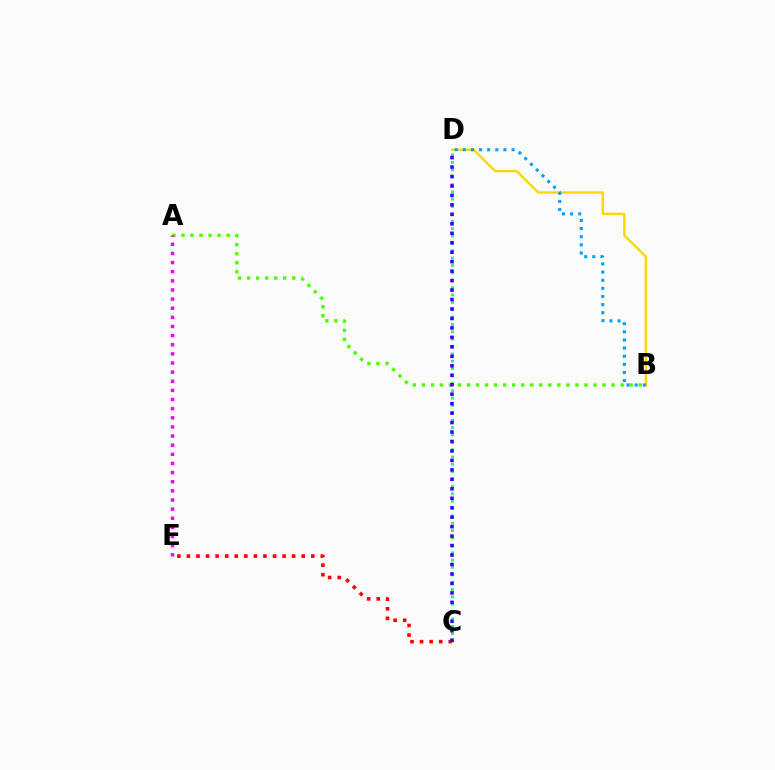{('B', 'D'): [{'color': '#ffd500', 'line_style': 'solid', 'thickness': 1.7}, {'color': '#009eff', 'line_style': 'dotted', 'thickness': 2.21}], ('C', 'E'): [{'color': '#ff0000', 'line_style': 'dotted', 'thickness': 2.6}], ('A', 'B'): [{'color': '#4fff00', 'line_style': 'dotted', 'thickness': 2.45}], ('C', 'D'): [{'color': '#00ff86', 'line_style': 'dotted', 'thickness': 2.0}, {'color': '#3700ff', 'line_style': 'dotted', 'thickness': 2.57}], ('A', 'E'): [{'color': '#ff00ed', 'line_style': 'dotted', 'thickness': 2.48}]}